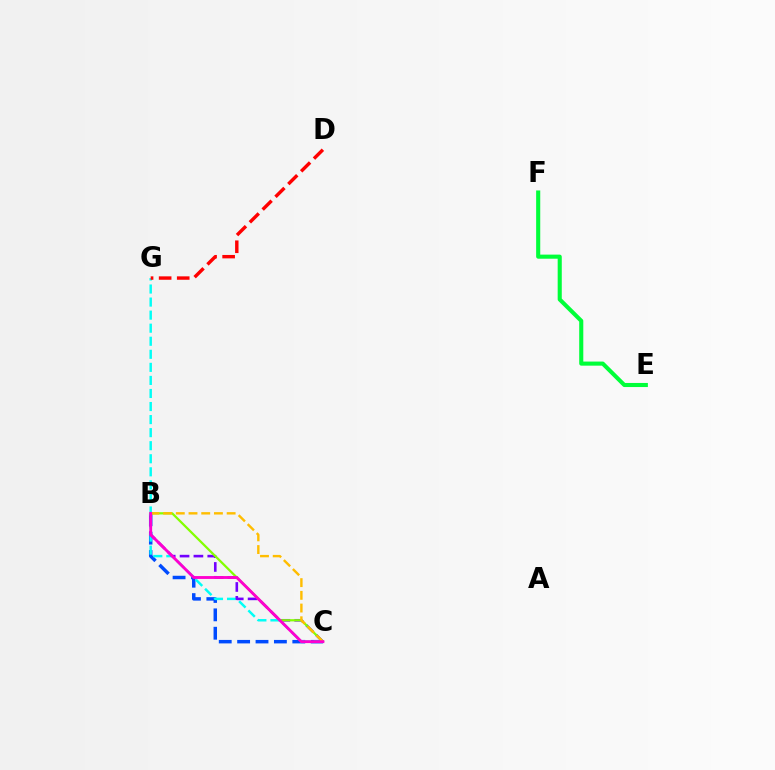{('B', 'C'): [{'color': '#004bff', 'line_style': 'dashed', 'thickness': 2.5}, {'color': '#7200ff', 'line_style': 'dashed', 'thickness': 1.88}, {'color': '#84ff00', 'line_style': 'solid', 'thickness': 1.61}, {'color': '#ffbd00', 'line_style': 'dashed', 'thickness': 1.73}, {'color': '#ff00cf', 'line_style': 'solid', 'thickness': 2.06}], ('C', 'G'): [{'color': '#00fff6', 'line_style': 'dashed', 'thickness': 1.77}], ('D', 'G'): [{'color': '#ff0000', 'line_style': 'dashed', 'thickness': 2.46}], ('E', 'F'): [{'color': '#00ff39', 'line_style': 'solid', 'thickness': 2.94}]}